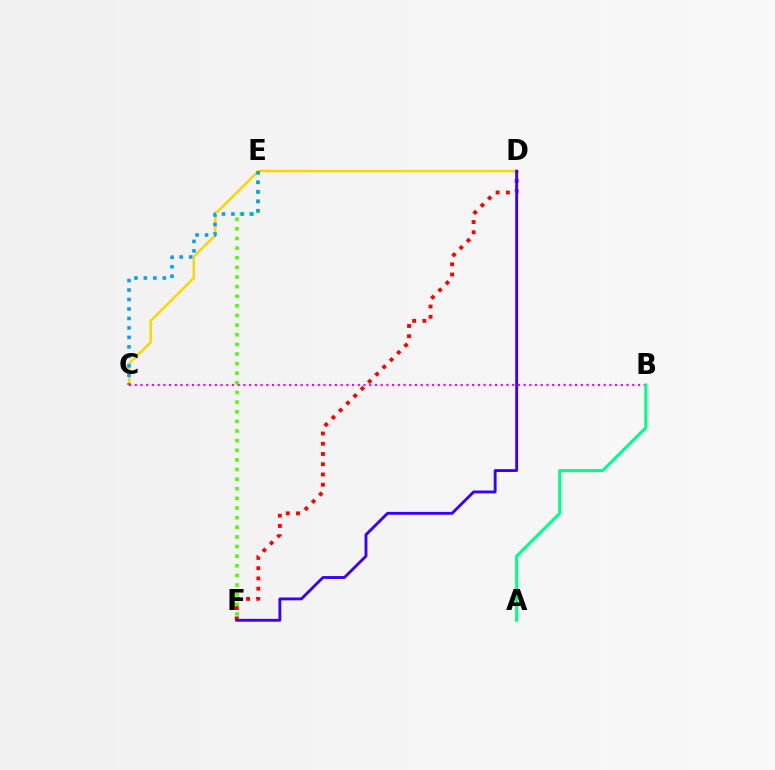{('D', 'F'): [{'color': '#ff0000', 'line_style': 'dotted', 'thickness': 2.78}, {'color': '#3700ff', 'line_style': 'solid', 'thickness': 2.06}], ('E', 'F'): [{'color': '#4fff00', 'line_style': 'dotted', 'thickness': 2.62}], ('C', 'D'): [{'color': '#ffd500', 'line_style': 'solid', 'thickness': 1.8}], ('C', 'E'): [{'color': '#009eff', 'line_style': 'dotted', 'thickness': 2.57}], ('B', 'C'): [{'color': '#ff00ed', 'line_style': 'dotted', 'thickness': 1.55}], ('A', 'B'): [{'color': '#00ff86', 'line_style': 'solid', 'thickness': 2.21}]}